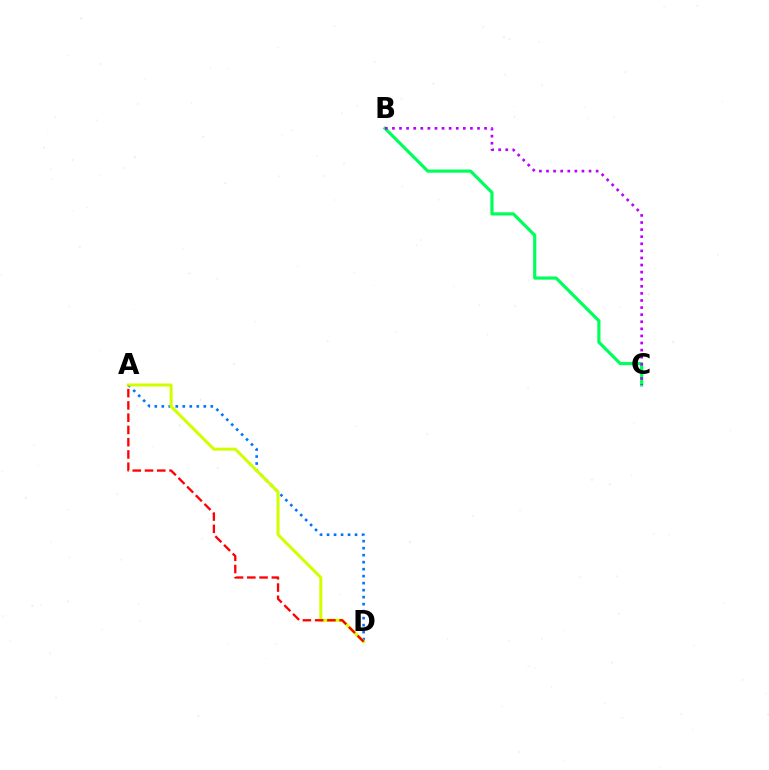{('A', 'D'): [{'color': '#0074ff', 'line_style': 'dotted', 'thickness': 1.9}, {'color': '#d1ff00', 'line_style': 'solid', 'thickness': 2.18}, {'color': '#ff0000', 'line_style': 'dashed', 'thickness': 1.67}], ('B', 'C'): [{'color': '#00ff5c', 'line_style': 'solid', 'thickness': 2.3}, {'color': '#b900ff', 'line_style': 'dotted', 'thickness': 1.93}]}